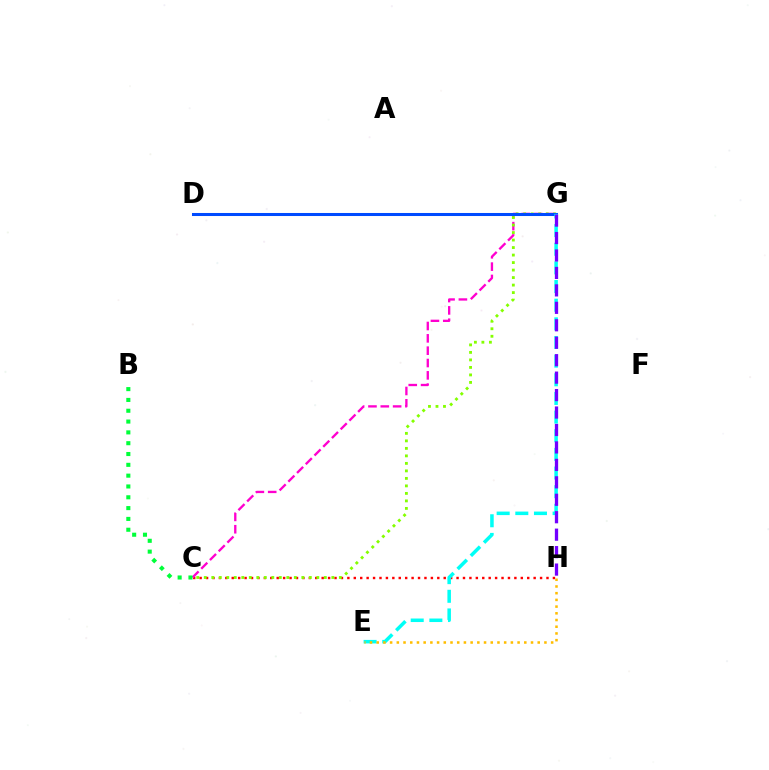{('C', 'H'): [{'color': '#ff0000', 'line_style': 'dotted', 'thickness': 1.75}], ('C', 'G'): [{'color': '#ff00cf', 'line_style': 'dashed', 'thickness': 1.68}, {'color': '#84ff00', 'line_style': 'dotted', 'thickness': 2.04}], ('D', 'G'): [{'color': '#004bff', 'line_style': 'solid', 'thickness': 2.19}], ('B', 'C'): [{'color': '#00ff39', 'line_style': 'dotted', 'thickness': 2.94}], ('E', 'G'): [{'color': '#00fff6', 'line_style': 'dashed', 'thickness': 2.53}], ('G', 'H'): [{'color': '#7200ff', 'line_style': 'dashed', 'thickness': 2.37}], ('E', 'H'): [{'color': '#ffbd00', 'line_style': 'dotted', 'thickness': 1.82}]}